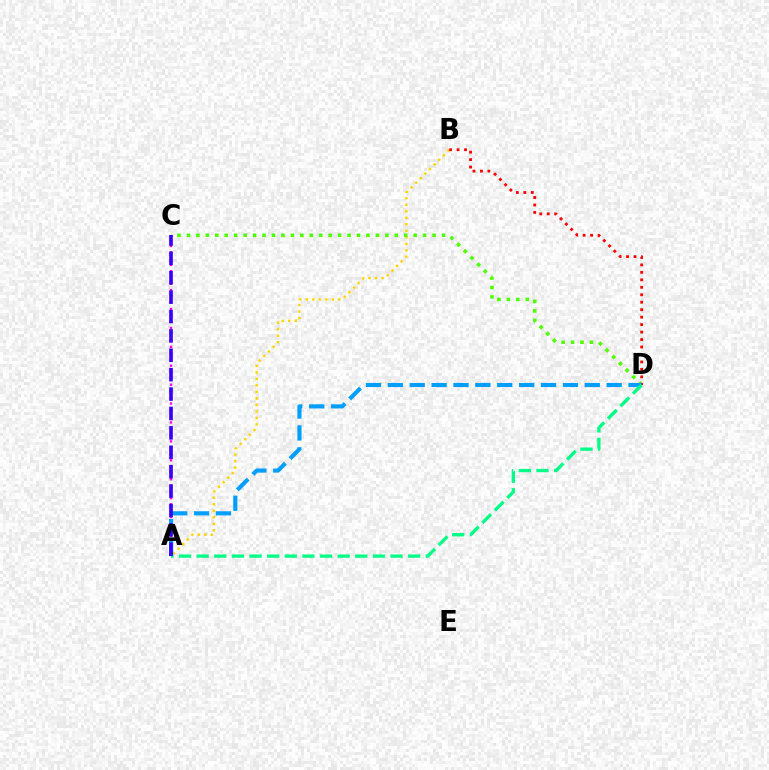{('A', 'B'): [{'color': '#ffd500', 'line_style': 'dotted', 'thickness': 1.77}], ('A', 'C'): [{'color': '#ff00ed', 'line_style': 'dotted', 'thickness': 1.71}, {'color': '#3700ff', 'line_style': 'dashed', 'thickness': 2.63}], ('C', 'D'): [{'color': '#4fff00', 'line_style': 'dotted', 'thickness': 2.57}], ('B', 'D'): [{'color': '#ff0000', 'line_style': 'dotted', 'thickness': 2.03}], ('A', 'D'): [{'color': '#009eff', 'line_style': 'dashed', 'thickness': 2.97}, {'color': '#00ff86', 'line_style': 'dashed', 'thickness': 2.39}]}